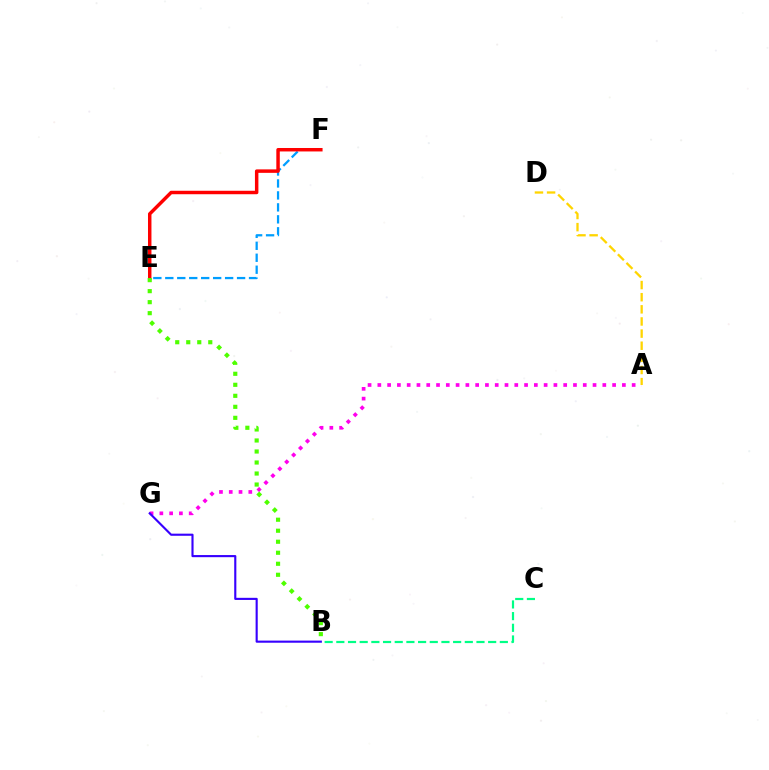{('A', 'G'): [{'color': '#ff00ed', 'line_style': 'dotted', 'thickness': 2.66}], ('A', 'D'): [{'color': '#ffd500', 'line_style': 'dashed', 'thickness': 1.65}], ('B', 'G'): [{'color': '#3700ff', 'line_style': 'solid', 'thickness': 1.53}], ('E', 'F'): [{'color': '#009eff', 'line_style': 'dashed', 'thickness': 1.62}, {'color': '#ff0000', 'line_style': 'solid', 'thickness': 2.49}], ('B', 'E'): [{'color': '#4fff00', 'line_style': 'dotted', 'thickness': 2.99}], ('B', 'C'): [{'color': '#00ff86', 'line_style': 'dashed', 'thickness': 1.59}]}